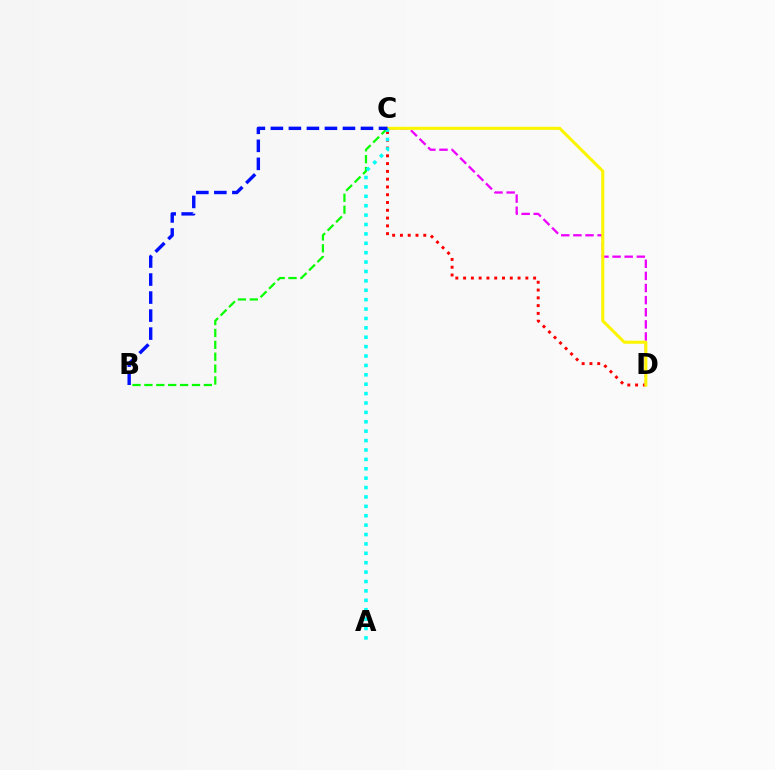{('B', 'C'): [{'color': '#08ff00', 'line_style': 'dashed', 'thickness': 1.62}, {'color': '#0010ff', 'line_style': 'dashed', 'thickness': 2.45}], ('C', 'D'): [{'color': '#ff0000', 'line_style': 'dotted', 'thickness': 2.11}, {'color': '#ee00ff', 'line_style': 'dashed', 'thickness': 1.65}, {'color': '#fcf500', 'line_style': 'solid', 'thickness': 2.21}], ('A', 'C'): [{'color': '#00fff6', 'line_style': 'dotted', 'thickness': 2.55}]}